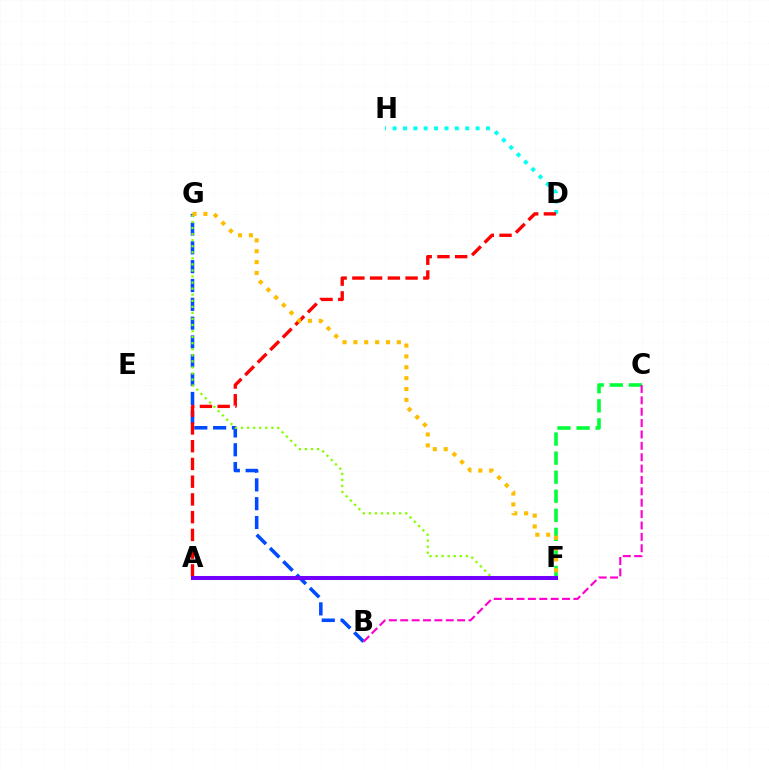{('D', 'H'): [{'color': '#00fff6', 'line_style': 'dotted', 'thickness': 2.82}], ('C', 'F'): [{'color': '#00ff39', 'line_style': 'dashed', 'thickness': 2.59}], ('B', 'G'): [{'color': '#004bff', 'line_style': 'dashed', 'thickness': 2.56}], ('F', 'G'): [{'color': '#84ff00', 'line_style': 'dotted', 'thickness': 1.65}, {'color': '#ffbd00', 'line_style': 'dotted', 'thickness': 2.95}], ('B', 'C'): [{'color': '#ff00cf', 'line_style': 'dashed', 'thickness': 1.55}], ('A', 'D'): [{'color': '#ff0000', 'line_style': 'dashed', 'thickness': 2.41}], ('A', 'F'): [{'color': '#7200ff', 'line_style': 'solid', 'thickness': 2.9}]}